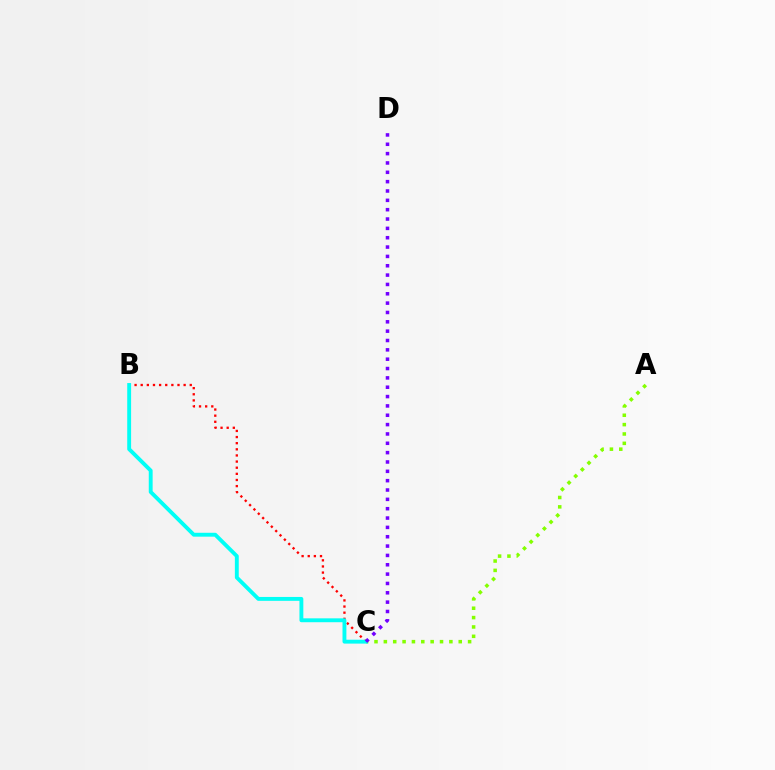{('B', 'C'): [{'color': '#ff0000', 'line_style': 'dotted', 'thickness': 1.67}, {'color': '#00fff6', 'line_style': 'solid', 'thickness': 2.79}], ('A', 'C'): [{'color': '#84ff00', 'line_style': 'dotted', 'thickness': 2.54}], ('C', 'D'): [{'color': '#7200ff', 'line_style': 'dotted', 'thickness': 2.54}]}